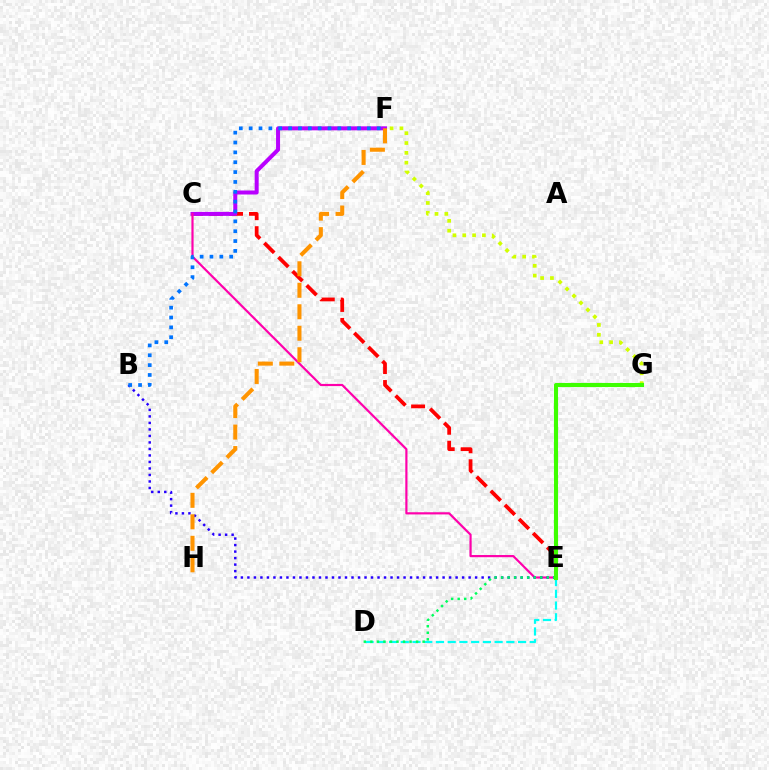{('C', 'E'): [{'color': '#ff0000', 'line_style': 'dashed', 'thickness': 2.71}, {'color': '#ff00ac', 'line_style': 'solid', 'thickness': 1.57}], ('F', 'G'): [{'color': '#d1ff00', 'line_style': 'dotted', 'thickness': 2.67}], ('C', 'F'): [{'color': '#b900ff', 'line_style': 'solid', 'thickness': 2.88}], ('B', 'E'): [{'color': '#2500ff', 'line_style': 'dotted', 'thickness': 1.77}], ('D', 'E'): [{'color': '#00fff6', 'line_style': 'dashed', 'thickness': 1.59}, {'color': '#00ff5c', 'line_style': 'dotted', 'thickness': 1.77}], ('F', 'H'): [{'color': '#ff9400', 'line_style': 'dashed', 'thickness': 2.92}], ('E', 'G'): [{'color': '#3dff00', 'line_style': 'solid', 'thickness': 2.94}], ('B', 'F'): [{'color': '#0074ff', 'line_style': 'dotted', 'thickness': 2.68}]}